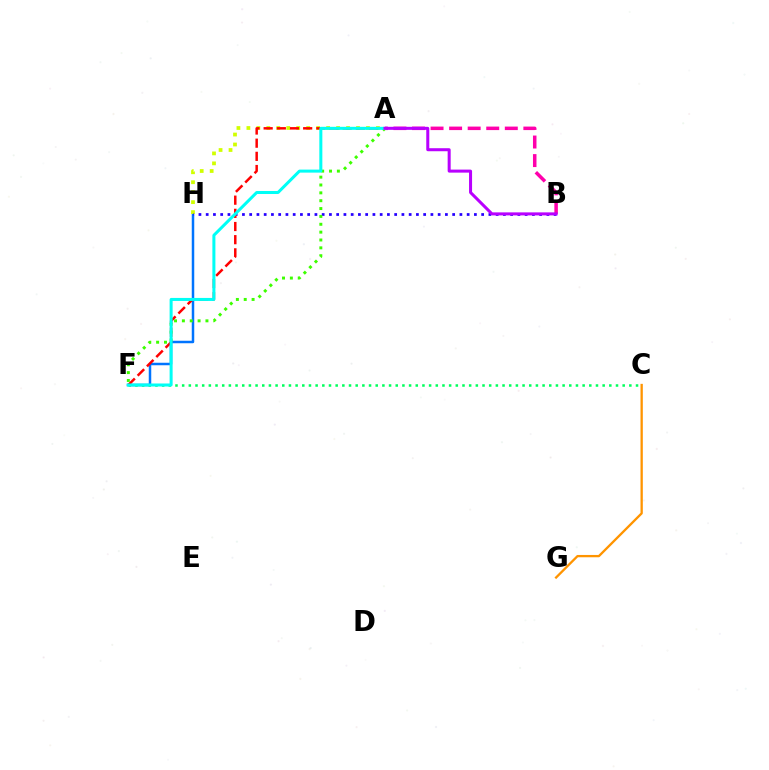{('F', 'H'): [{'color': '#0074ff', 'line_style': 'solid', 'thickness': 1.79}], ('C', 'F'): [{'color': '#00ff5c', 'line_style': 'dotted', 'thickness': 1.81}], ('A', 'H'): [{'color': '#d1ff00', 'line_style': 'dotted', 'thickness': 2.71}], ('A', 'B'): [{'color': '#ff00ac', 'line_style': 'dashed', 'thickness': 2.52}, {'color': '#b900ff', 'line_style': 'solid', 'thickness': 2.18}], ('B', 'H'): [{'color': '#2500ff', 'line_style': 'dotted', 'thickness': 1.97}], ('A', 'F'): [{'color': '#ff0000', 'line_style': 'dashed', 'thickness': 1.79}, {'color': '#3dff00', 'line_style': 'dotted', 'thickness': 2.13}, {'color': '#00fff6', 'line_style': 'solid', 'thickness': 2.18}], ('C', 'G'): [{'color': '#ff9400', 'line_style': 'solid', 'thickness': 1.66}]}